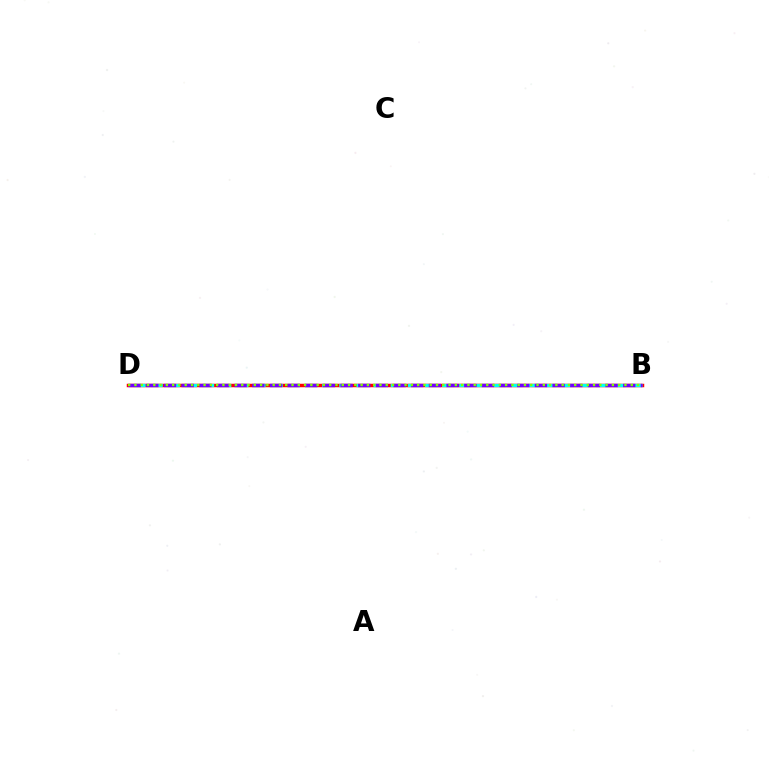{('B', 'D'): [{'color': '#ff0000', 'line_style': 'solid', 'thickness': 2.51}, {'color': '#00fff6', 'line_style': 'dashed', 'thickness': 2.33}, {'color': '#7200ff', 'line_style': 'dashed', 'thickness': 2.4}, {'color': '#84ff00', 'line_style': 'dotted', 'thickness': 1.71}]}